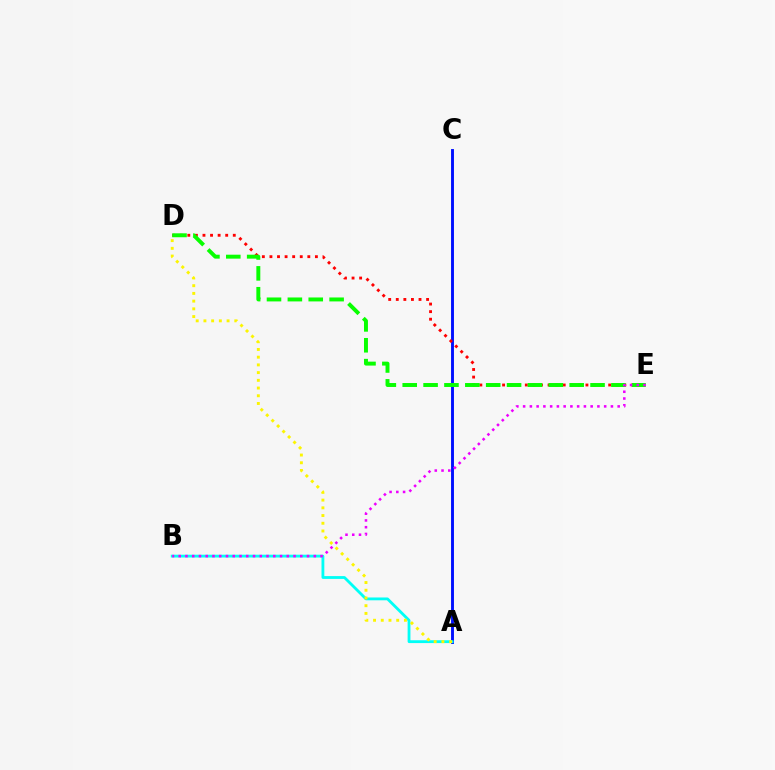{('A', 'C'): [{'color': '#0010ff', 'line_style': 'solid', 'thickness': 2.09}], ('D', 'E'): [{'color': '#ff0000', 'line_style': 'dotted', 'thickness': 2.06}, {'color': '#08ff00', 'line_style': 'dashed', 'thickness': 2.84}], ('A', 'B'): [{'color': '#00fff6', 'line_style': 'solid', 'thickness': 2.03}], ('B', 'E'): [{'color': '#ee00ff', 'line_style': 'dotted', 'thickness': 1.83}], ('A', 'D'): [{'color': '#fcf500', 'line_style': 'dotted', 'thickness': 2.1}]}